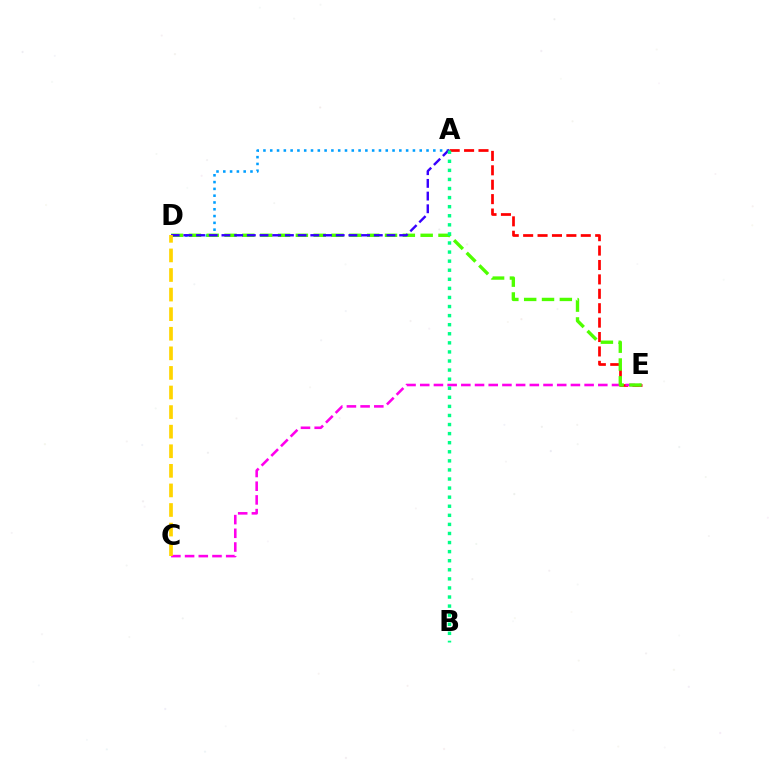{('A', 'D'): [{'color': '#009eff', 'line_style': 'dotted', 'thickness': 1.85}, {'color': '#3700ff', 'line_style': 'dashed', 'thickness': 1.72}], ('A', 'E'): [{'color': '#ff0000', 'line_style': 'dashed', 'thickness': 1.96}], ('C', 'E'): [{'color': '#ff00ed', 'line_style': 'dashed', 'thickness': 1.86}], ('D', 'E'): [{'color': '#4fff00', 'line_style': 'dashed', 'thickness': 2.42}], ('C', 'D'): [{'color': '#ffd500', 'line_style': 'dashed', 'thickness': 2.66}], ('A', 'B'): [{'color': '#00ff86', 'line_style': 'dotted', 'thickness': 2.47}]}